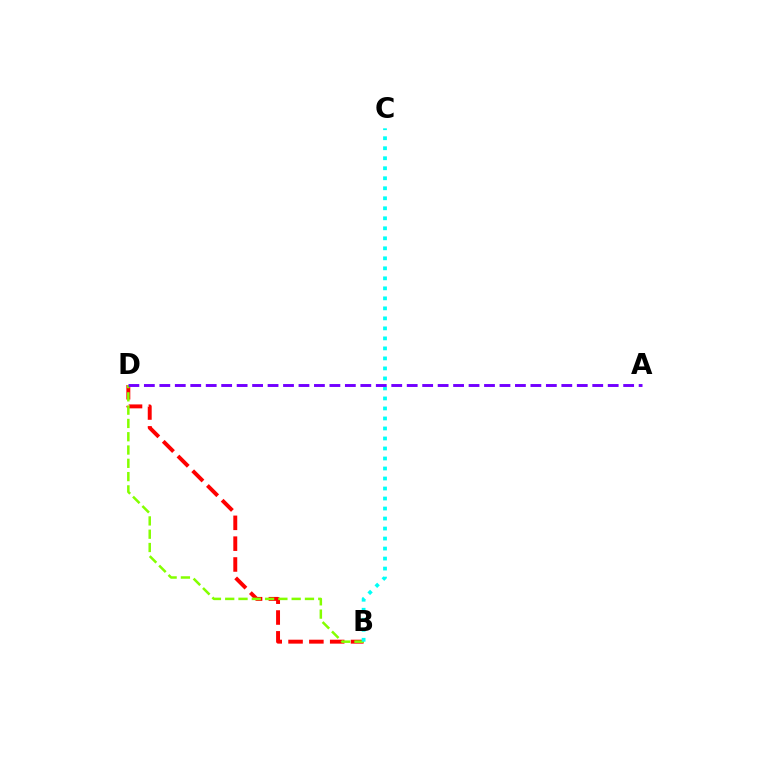{('B', 'D'): [{'color': '#ff0000', 'line_style': 'dashed', 'thickness': 2.83}, {'color': '#84ff00', 'line_style': 'dashed', 'thickness': 1.81}], ('B', 'C'): [{'color': '#00fff6', 'line_style': 'dotted', 'thickness': 2.72}], ('A', 'D'): [{'color': '#7200ff', 'line_style': 'dashed', 'thickness': 2.1}]}